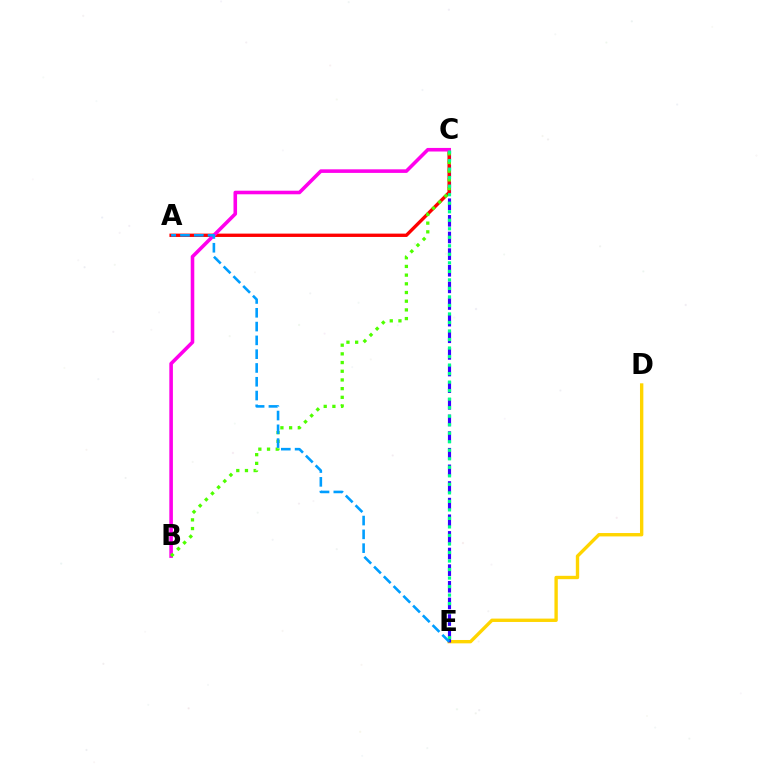{('D', 'E'): [{'color': '#ffd500', 'line_style': 'solid', 'thickness': 2.42}], ('C', 'E'): [{'color': '#3700ff', 'line_style': 'dashed', 'thickness': 2.26}, {'color': '#00ff86', 'line_style': 'dotted', 'thickness': 2.31}], ('A', 'C'): [{'color': '#ff0000', 'line_style': 'solid', 'thickness': 2.4}], ('B', 'C'): [{'color': '#ff00ed', 'line_style': 'solid', 'thickness': 2.58}, {'color': '#4fff00', 'line_style': 'dotted', 'thickness': 2.36}], ('A', 'E'): [{'color': '#009eff', 'line_style': 'dashed', 'thickness': 1.87}]}